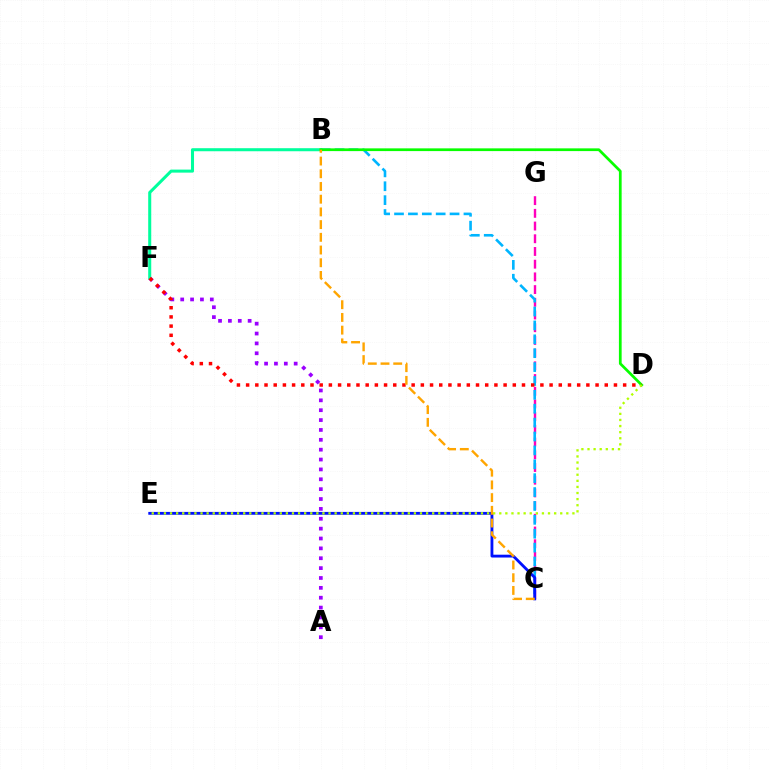{('C', 'G'): [{'color': '#ff00bd', 'line_style': 'dashed', 'thickness': 1.73}], ('B', 'C'): [{'color': '#00b5ff', 'line_style': 'dashed', 'thickness': 1.89}, {'color': '#ffa500', 'line_style': 'dashed', 'thickness': 1.73}], ('C', 'E'): [{'color': '#0010ff', 'line_style': 'solid', 'thickness': 2.04}], ('A', 'F'): [{'color': '#9b00ff', 'line_style': 'dotted', 'thickness': 2.68}], ('B', 'F'): [{'color': '#00ff9d', 'line_style': 'solid', 'thickness': 2.19}], ('B', 'D'): [{'color': '#08ff00', 'line_style': 'solid', 'thickness': 1.97}], ('D', 'F'): [{'color': '#ff0000', 'line_style': 'dotted', 'thickness': 2.5}], ('D', 'E'): [{'color': '#b3ff00', 'line_style': 'dotted', 'thickness': 1.66}]}